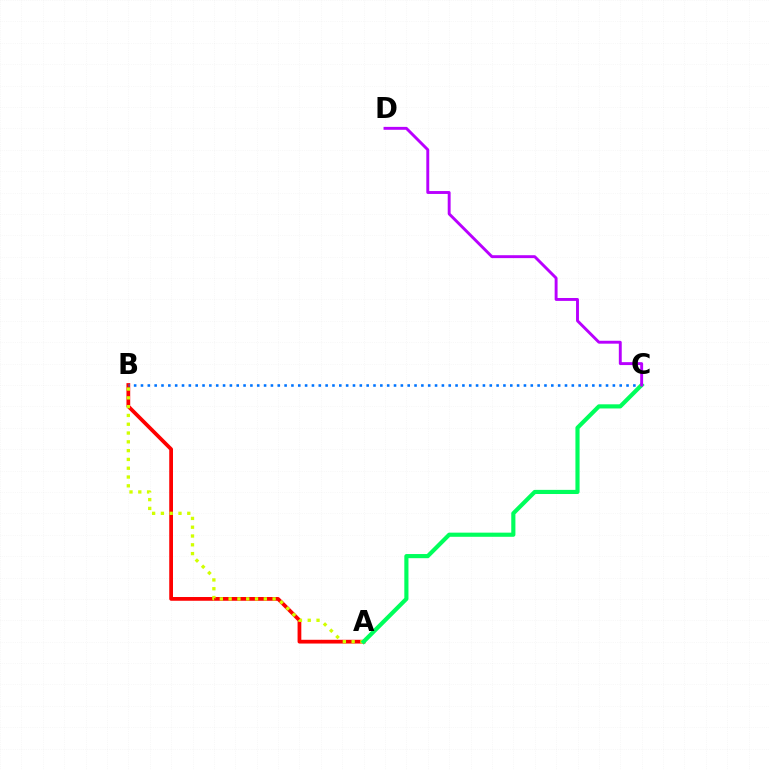{('A', 'B'): [{'color': '#ff0000', 'line_style': 'solid', 'thickness': 2.7}, {'color': '#d1ff00', 'line_style': 'dotted', 'thickness': 2.39}], ('B', 'C'): [{'color': '#0074ff', 'line_style': 'dotted', 'thickness': 1.86}], ('A', 'C'): [{'color': '#00ff5c', 'line_style': 'solid', 'thickness': 2.99}], ('C', 'D'): [{'color': '#b900ff', 'line_style': 'solid', 'thickness': 2.09}]}